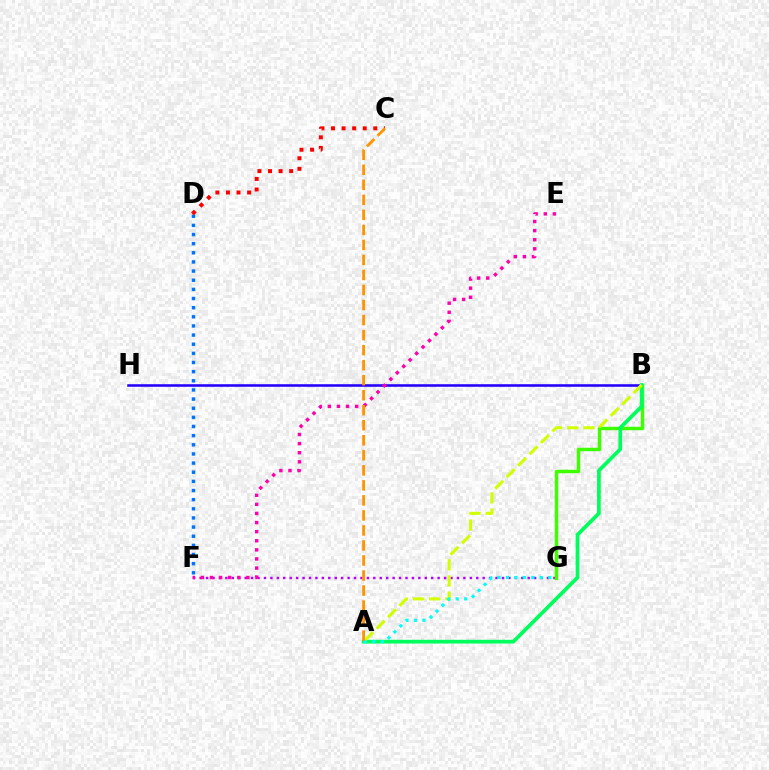{('B', 'H'): [{'color': '#2500ff', 'line_style': 'solid', 'thickness': 1.84}], ('F', 'G'): [{'color': '#b900ff', 'line_style': 'dotted', 'thickness': 1.75}], ('E', 'F'): [{'color': '#ff00ac', 'line_style': 'dotted', 'thickness': 2.47}], ('B', 'G'): [{'color': '#3dff00', 'line_style': 'solid', 'thickness': 2.47}], ('A', 'B'): [{'color': '#00ff5c', 'line_style': 'solid', 'thickness': 2.68}, {'color': '#d1ff00', 'line_style': 'dashed', 'thickness': 2.2}], ('D', 'F'): [{'color': '#0074ff', 'line_style': 'dotted', 'thickness': 2.48}], ('A', 'G'): [{'color': '#00fff6', 'line_style': 'dotted', 'thickness': 2.29}], ('C', 'D'): [{'color': '#ff0000', 'line_style': 'dotted', 'thickness': 2.87}], ('A', 'C'): [{'color': '#ff9400', 'line_style': 'dashed', 'thickness': 2.04}]}